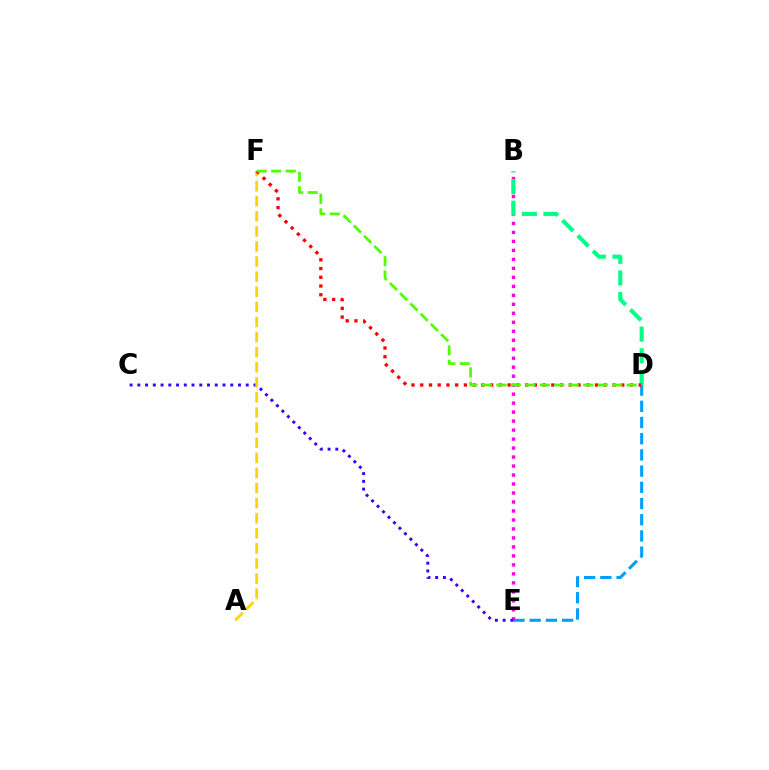{('D', 'E'): [{'color': '#009eff', 'line_style': 'dashed', 'thickness': 2.2}], ('B', 'E'): [{'color': '#ff00ed', 'line_style': 'dotted', 'thickness': 2.44}], ('C', 'E'): [{'color': '#3700ff', 'line_style': 'dotted', 'thickness': 2.1}], ('B', 'D'): [{'color': '#00ff86', 'line_style': 'dashed', 'thickness': 2.94}], ('A', 'F'): [{'color': '#ffd500', 'line_style': 'dashed', 'thickness': 2.05}], ('D', 'F'): [{'color': '#ff0000', 'line_style': 'dotted', 'thickness': 2.37}, {'color': '#4fff00', 'line_style': 'dashed', 'thickness': 1.97}]}